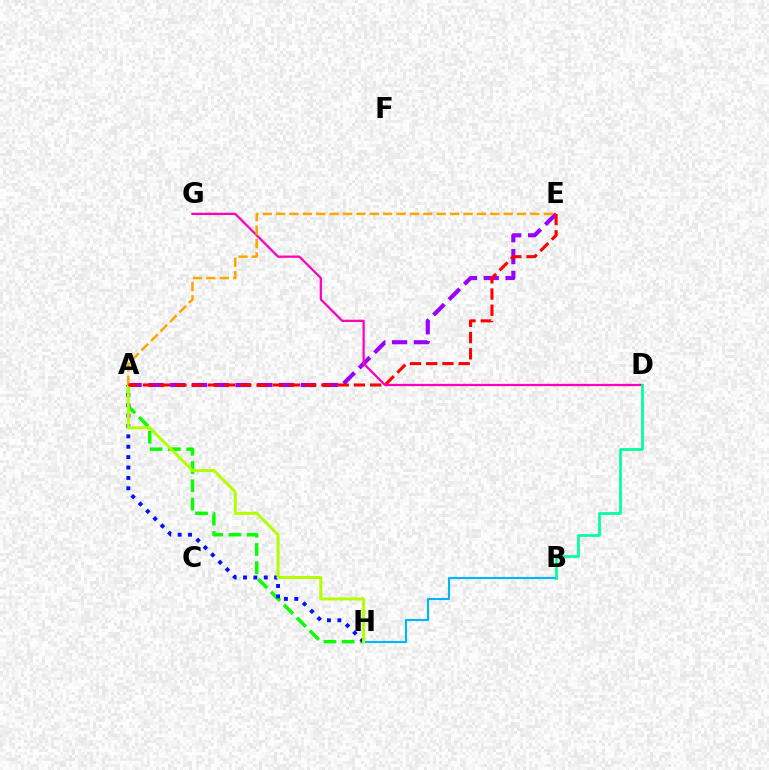{('B', 'H'): [{'color': '#00b5ff', 'line_style': 'solid', 'thickness': 1.52}], ('A', 'H'): [{'color': '#08ff00', 'line_style': 'dashed', 'thickness': 2.48}, {'color': '#0010ff', 'line_style': 'dotted', 'thickness': 2.82}, {'color': '#b3ff00', 'line_style': 'solid', 'thickness': 2.15}], ('A', 'E'): [{'color': '#9b00ff', 'line_style': 'dashed', 'thickness': 2.96}, {'color': '#ffa500', 'line_style': 'dashed', 'thickness': 1.82}, {'color': '#ff0000', 'line_style': 'dashed', 'thickness': 2.2}], ('D', 'G'): [{'color': '#ff00bd', 'line_style': 'solid', 'thickness': 1.63}], ('B', 'D'): [{'color': '#00ff9d', 'line_style': 'solid', 'thickness': 1.96}]}